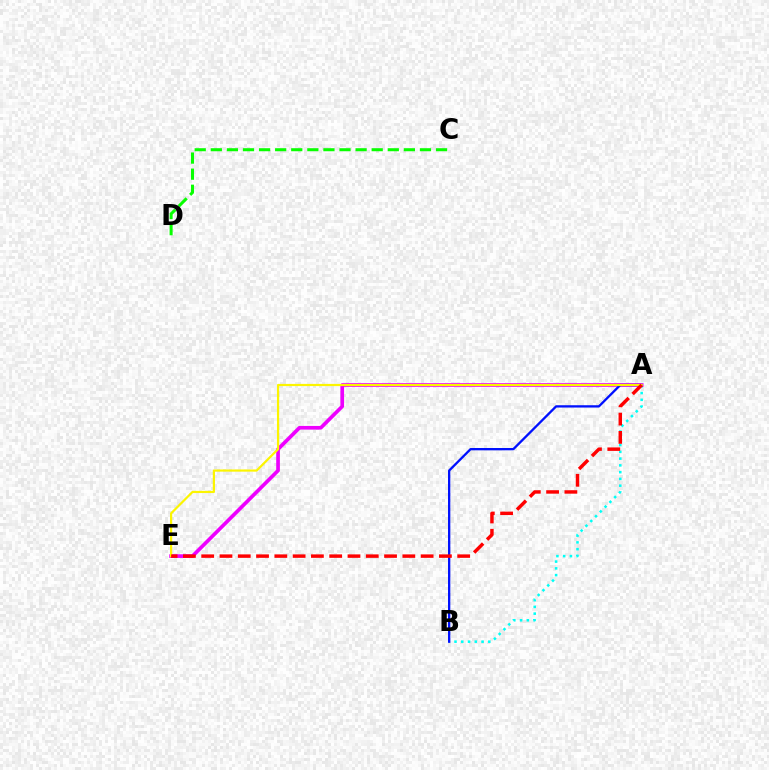{('A', 'B'): [{'color': '#00fff6', 'line_style': 'dotted', 'thickness': 1.84}, {'color': '#0010ff', 'line_style': 'solid', 'thickness': 1.66}], ('A', 'E'): [{'color': '#ee00ff', 'line_style': 'solid', 'thickness': 2.65}, {'color': '#fcf500', 'line_style': 'solid', 'thickness': 1.58}, {'color': '#ff0000', 'line_style': 'dashed', 'thickness': 2.48}], ('C', 'D'): [{'color': '#08ff00', 'line_style': 'dashed', 'thickness': 2.19}]}